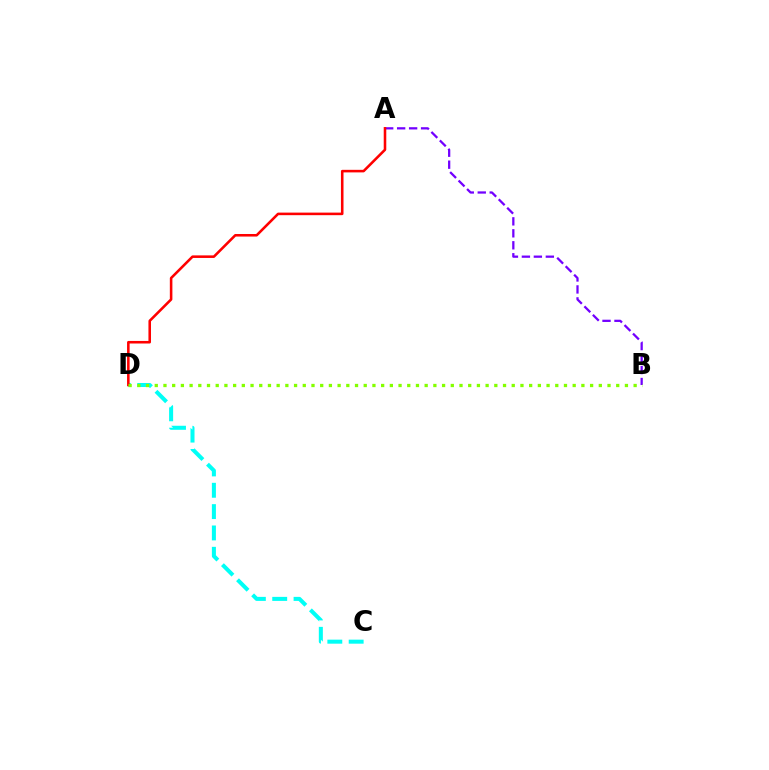{('A', 'B'): [{'color': '#7200ff', 'line_style': 'dashed', 'thickness': 1.63}], ('C', 'D'): [{'color': '#00fff6', 'line_style': 'dashed', 'thickness': 2.9}], ('A', 'D'): [{'color': '#ff0000', 'line_style': 'solid', 'thickness': 1.85}], ('B', 'D'): [{'color': '#84ff00', 'line_style': 'dotted', 'thickness': 2.37}]}